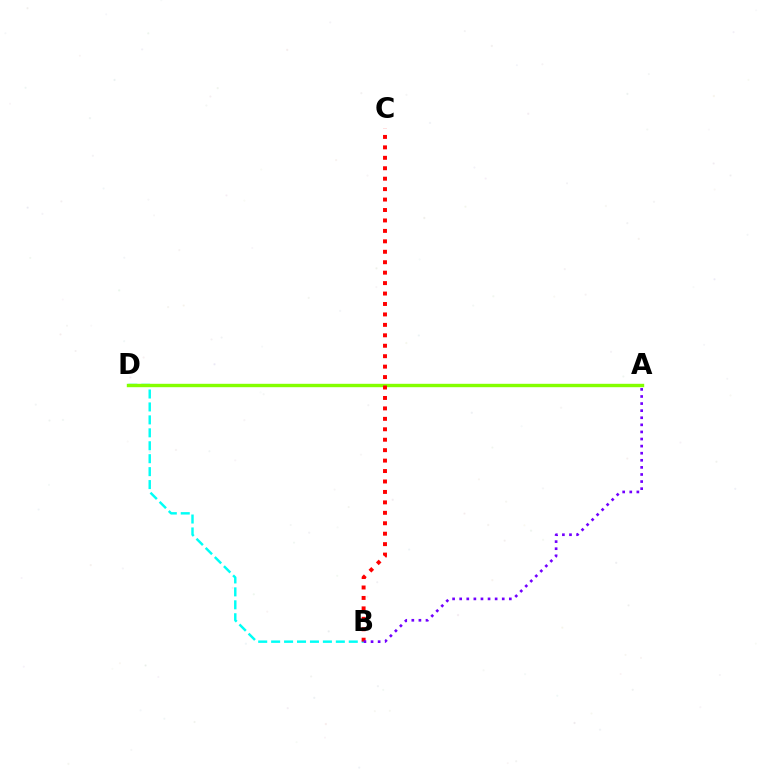{('B', 'D'): [{'color': '#00fff6', 'line_style': 'dashed', 'thickness': 1.76}], ('A', 'D'): [{'color': '#84ff00', 'line_style': 'solid', 'thickness': 2.44}], ('B', 'C'): [{'color': '#ff0000', 'line_style': 'dotted', 'thickness': 2.84}], ('A', 'B'): [{'color': '#7200ff', 'line_style': 'dotted', 'thickness': 1.93}]}